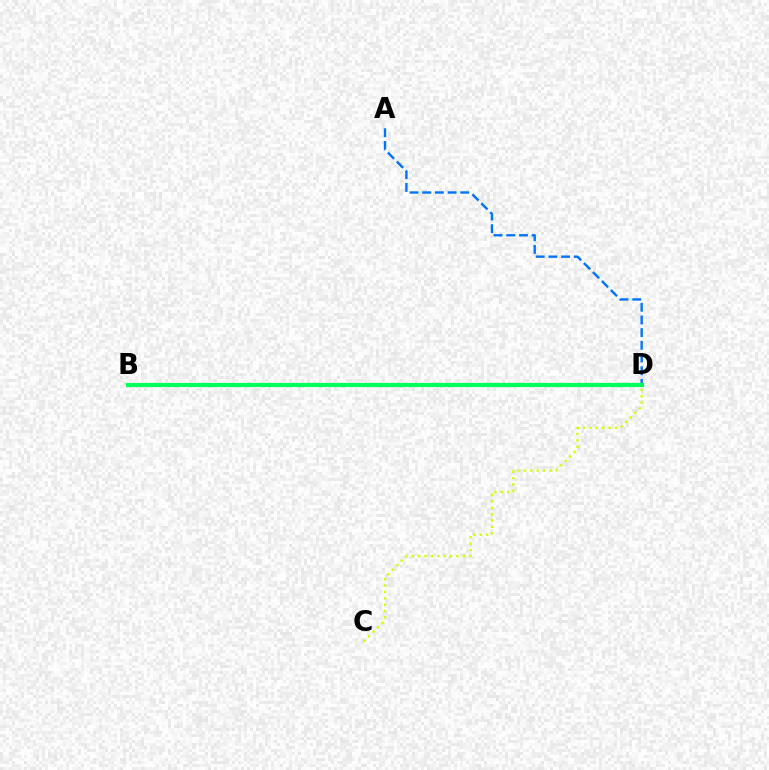{('A', 'D'): [{'color': '#0074ff', 'line_style': 'dashed', 'thickness': 1.73}], ('C', 'D'): [{'color': '#d1ff00', 'line_style': 'dotted', 'thickness': 1.73}], ('B', 'D'): [{'color': '#ff0000', 'line_style': 'solid', 'thickness': 2.16}, {'color': '#b900ff', 'line_style': 'dashed', 'thickness': 2.54}, {'color': '#00ff5c', 'line_style': 'solid', 'thickness': 2.99}]}